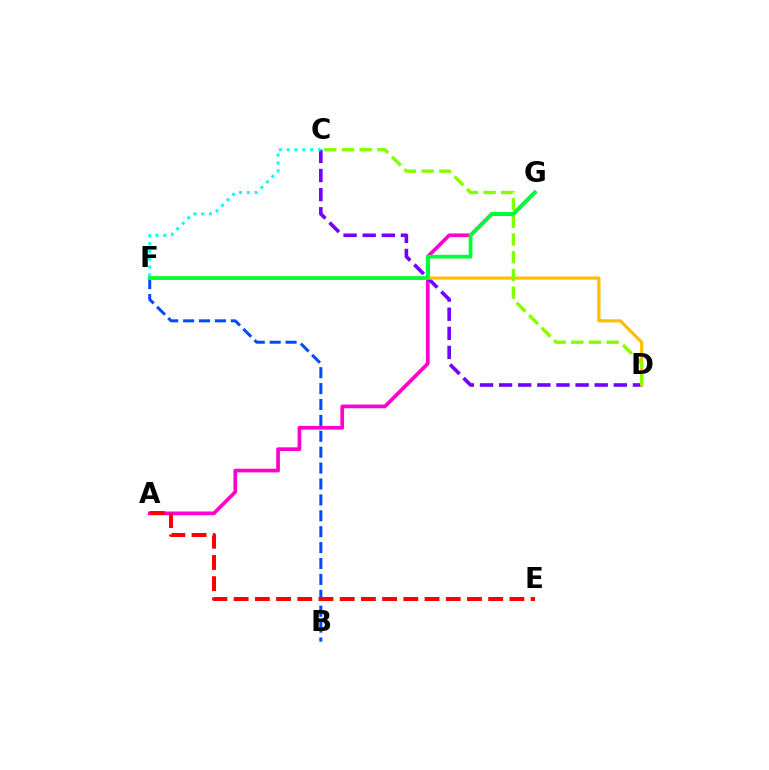{('A', 'G'): [{'color': '#ff00cf', 'line_style': 'solid', 'thickness': 2.67}], ('B', 'F'): [{'color': '#004bff', 'line_style': 'dashed', 'thickness': 2.16}], ('C', 'D'): [{'color': '#7200ff', 'line_style': 'dashed', 'thickness': 2.6}, {'color': '#84ff00', 'line_style': 'dashed', 'thickness': 2.4}], ('A', 'E'): [{'color': '#ff0000', 'line_style': 'dashed', 'thickness': 2.88}], ('D', 'F'): [{'color': '#ffbd00', 'line_style': 'solid', 'thickness': 2.29}], ('F', 'G'): [{'color': '#00ff39', 'line_style': 'solid', 'thickness': 2.71}], ('C', 'F'): [{'color': '#00fff6', 'line_style': 'dotted', 'thickness': 2.12}]}